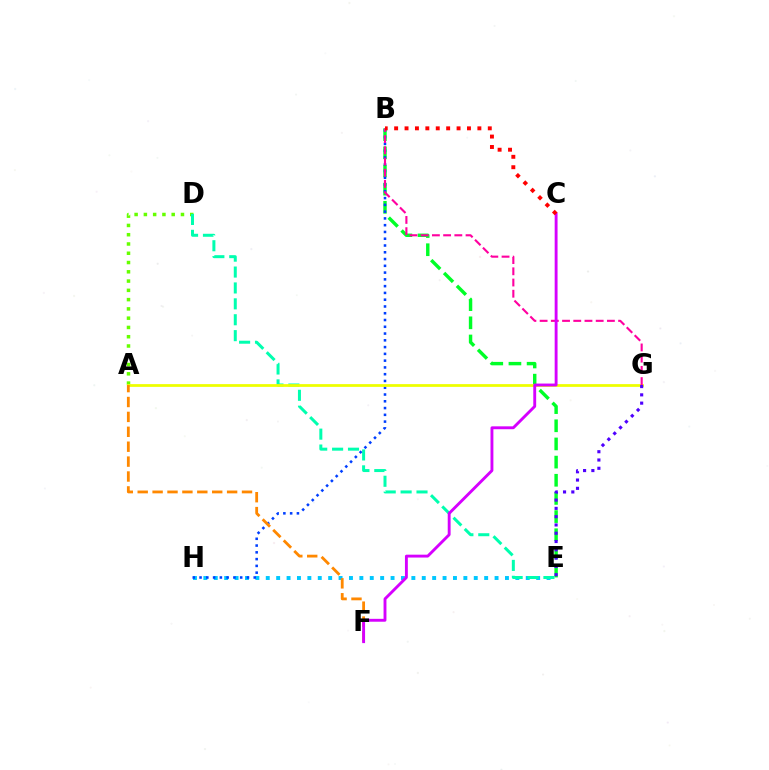{('E', 'H'): [{'color': '#00c7ff', 'line_style': 'dotted', 'thickness': 2.83}], ('B', 'E'): [{'color': '#00ff27', 'line_style': 'dashed', 'thickness': 2.47}], ('A', 'D'): [{'color': '#66ff00', 'line_style': 'dotted', 'thickness': 2.52}], ('D', 'E'): [{'color': '#00ffaf', 'line_style': 'dashed', 'thickness': 2.16}], ('B', 'H'): [{'color': '#003fff', 'line_style': 'dotted', 'thickness': 1.84}], ('A', 'G'): [{'color': '#eeff00', 'line_style': 'solid', 'thickness': 1.98}], ('A', 'F'): [{'color': '#ff8800', 'line_style': 'dashed', 'thickness': 2.02}], ('E', 'G'): [{'color': '#4f00ff', 'line_style': 'dotted', 'thickness': 2.25}], ('B', 'G'): [{'color': '#ff00a0', 'line_style': 'dashed', 'thickness': 1.52}], ('C', 'F'): [{'color': '#d600ff', 'line_style': 'solid', 'thickness': 2.07}], ('B', 'C'): [{'color': '#ff0000', 'line_style': 'dotted', 'thickness': 2.83}]}